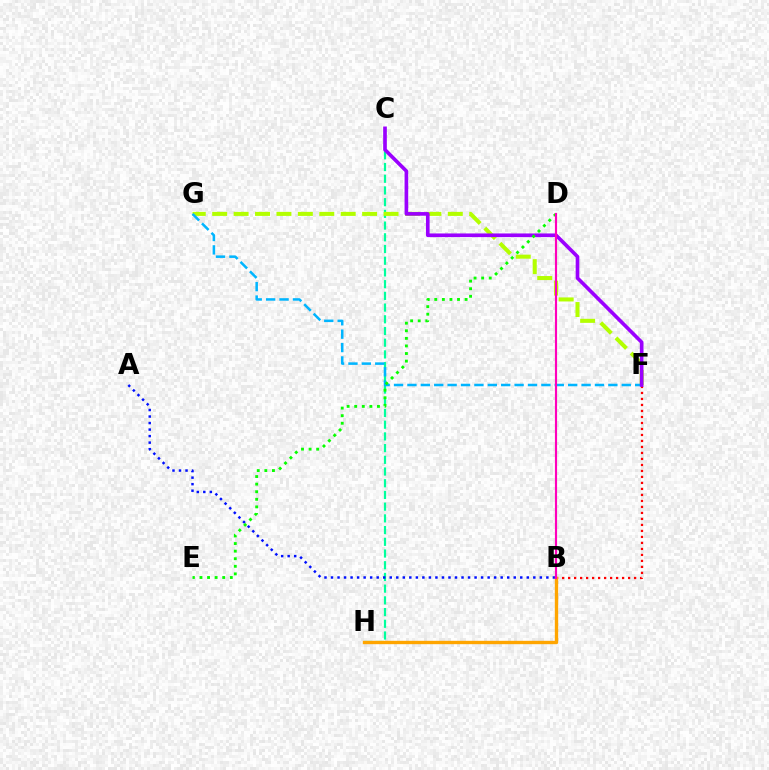{('C', 'H'): [{'color': '#00ff9d', 'line_style': 'dashed', 'thickness': 1.59}], ('F', 'G'): [{'color': '#b3ff00', 'line_style': 'dashed', 'thickness': 2.91}, {'color': '#00b5ff', 'line_style': 'dashed', 'thickness': 1.82}], ('B', 'F'): [{'color': '#ff0000', 'line_style': 'dotted', 'thickness': 1.63}], ('A', 'B'): [{'color': '#0010ff', 'line_style': 'dotted', 'thickness': 1.77}], ('C', 'F'): [{'color': '#9b00ff', 'line_style': 'solid', 'thickness': 2.63}], ('D', 'E'): [{'color': '#08ff00', 'line_style': 'dotted', 'thickness': 2.06}], ('B', 'H'): [{'color': '#ffa500', 'line_style': 'solid', 'thickness': 2.42}], ('B', 'D'): [{'color': '#ff00bd', 'line_style': 'solid', 'thickness': 1.55}]}